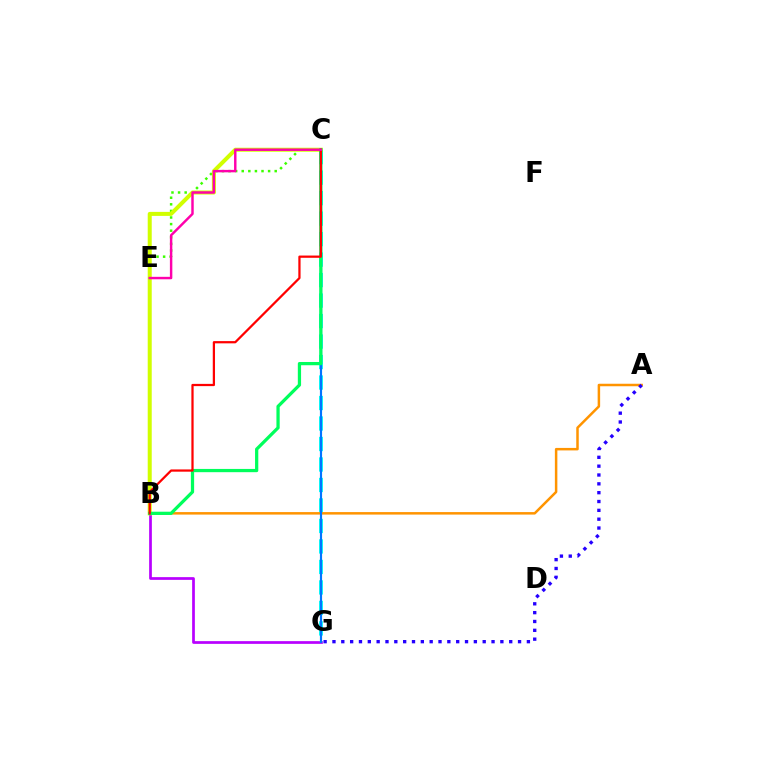{('C', 'E'): [{'color': '#3dff00', 'line_style': 'dotted', 'thickness': 1.79}, {'color': '#ff00ac', 'line_style': 'solid', 'thickness': 1.76}], ('B', 'G'): [{'color': '#b900ff', 'line_style': 'solid', 'thickness': 1.96}], ('C', 'G'): [{'color': '#00fff6', 'line_style': 'dashed', 'thickness': 2.78}, {'color': '#0074ff', 'line_style': 'solid', 'thickness': 1.56}], ('A', 'B'): [{'color': '#ff9400', 'line_style': 'solid', 'thickness': 1.8}], ('B', 'C'): [{'color': '#d1ff00', 'line_style': 'solid', 'thickness': 2.89}, {'color': '#00ff5c', 'line_style': 'solid', 'thickness': 2.34}, {'color': '#ff0000', 'line_style': 'solid', 'thickness': 1.62}], ('A', 'G'): [{'color': '#2500ff', 'line_style': 'dotted', 'thickness': 2.4}]}